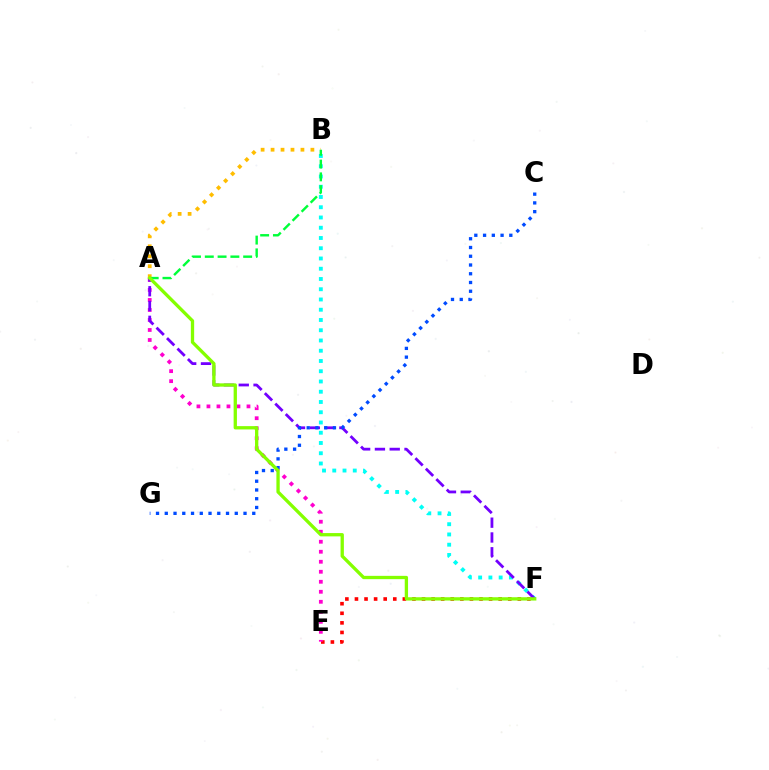{('B', 'F'): [{'color': '#00fff6', 'line_style': 'dotted', 'thickness': 2.78}], ('A', 'B'): [{'color': '#ffbd00', 'line_style': 'dotted', 'thickness': 2.71}, {'color': '#00ff39', 'line_style': 'dashed', 'thickness': 1.74}], ('E', 'F'): [{'color': '#ff0000', 'line_style': 'dotted', 'thickness': 2.6}], ('A', 'E'): [{'color': '#ff00cf', 'line_style': 'dotted', 'thickness': 2.72}], ('A', 'F'): [{'color': '#7200ff', 'line_style': 'dashed', 'thickness': 2.01}, {'color': '#84ff00', 'line_style': 'solid', 'thickness': 2.38}], ('C', 'G'): [{'color': '#004bff', 'line_style': 'dotted', 'thickness': 2.38}]}